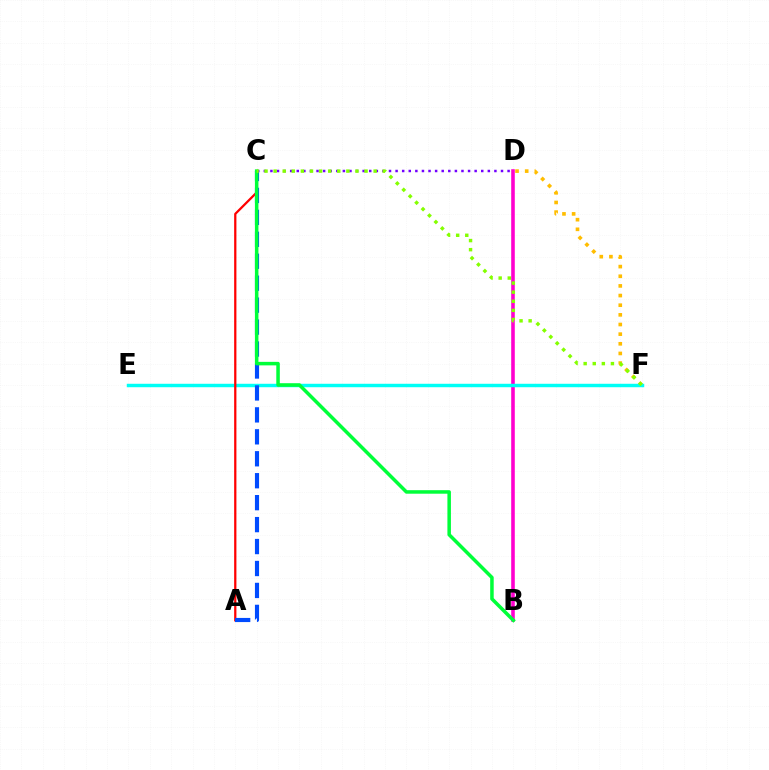{('D', 'F'): [{'color': '#ffbd00', 'line_style': 'dotted', 'thickness': 2.62}], ('B', 'D'): [{'color': '#ff00cf', 'line_style': 'solid', 'thickness': 2.58}], ('E', 'F'): [{'color': '#00fff6', 'line_style': 'solid', 'thickness': 2.48}], ('A', 'C'): [{'color': '#ff0000', 'line_style': 'solid', 'thickness': 1.63}, {'color': '#004bff', 'line_style': 'dashed', 'thickness': 2.98}], ('C', 'D'): [{'color': '#7200ff', 'line_style': 'dotted', 'thickness': 1.79}], ('B', 'C'): [{'color': '#00ff39', 'line_style': 'solid', 'thickness': 2.53}], ('C', 'F'): [{'color': '#84ff00', 'line_style': 'dotted', 'thickness': 2.47}]}